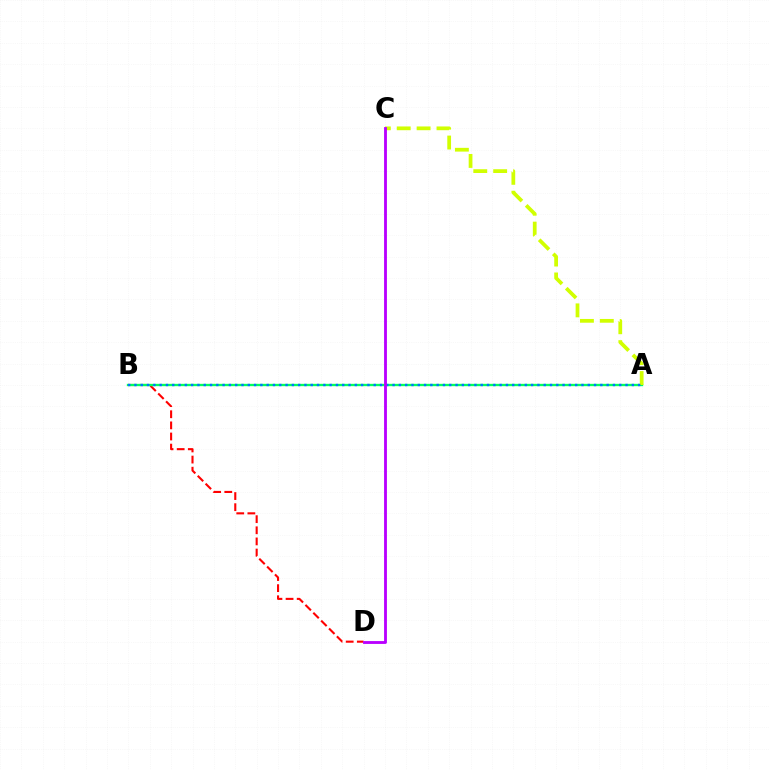{('B', 'D'): [{'color': '#ff0000', 'line_style': 'dashed', 'thickness': 1.51}], ('A', 'B'): [{'color': '#00ff5c', 'line_style': 'solid', 'thickness': 1.69}, {'color': '#0074ff', 'line_style': 'dotted', 'thickness': 1.71}], ('A', 'C'): [{'color': '#d1ff00', 'line_style': 'dashed', 'thickness': 2.7}], ('C', 'D'): [{'color': '#b900ff', 'line_style': 'solid', 'thickness': 2.05}]}